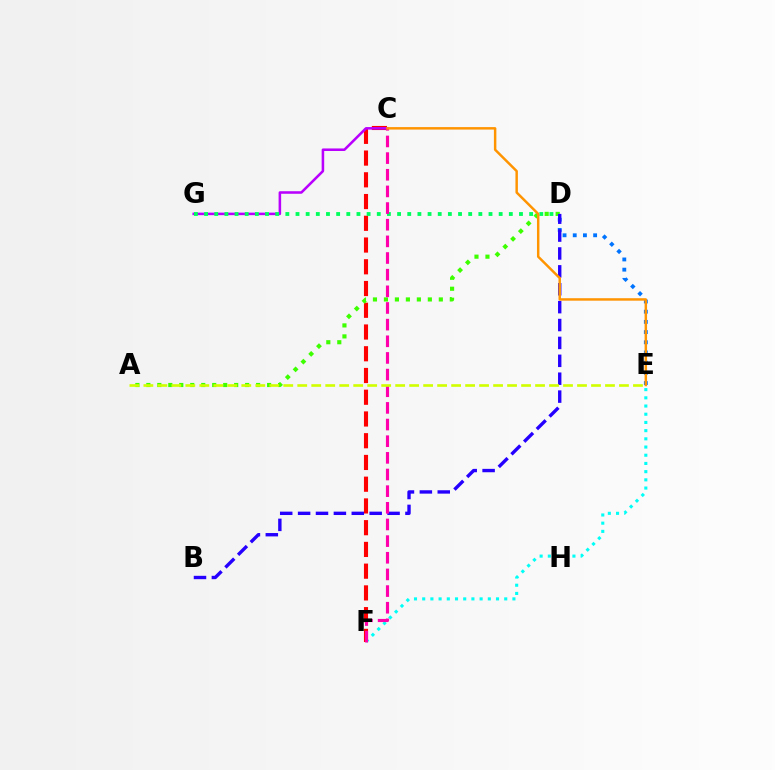{('C', 'F'): [{'color': '#ff0000', 'line_style': 'dashed', 'thickness': 2.95}, {'color': '#ff00ac', 'line_style': 'dashed', 'thickness': 2.26}], ('C', 'G'): [{'color': '#b900ff', 'line_style': 'solid', 'thickness': 1.84}], ('D', 'G'): [{'color': '#00ff5c', 'line_style': 'dotted', 'thickness': 2.76}], ('E', 'F'): [{'color': '#00fff6', 'line_style': 'dotted', 'thickness': 2.23}], ('D', 'E'): [{'color': '#0074ff', 'line_style': 'dotted', 'thickness': 2.77}], ('A', 'D'): [{'color': '#3dff00', 'line_style': 'dotted', 'thickness': 2.98}], ('B', 'D'): [{'color': '#2500ff', 'line_style': 'dashed', 'thickness': 2.43}], ('C', 'E'): [{'color': '#ff9400', 'line_style': 'solid', 'thickness': 1.77}], ('A', 'E'): [{'color': '#d1ff00', 'line_style': 'dashed', 'thickness': 1.9}]}